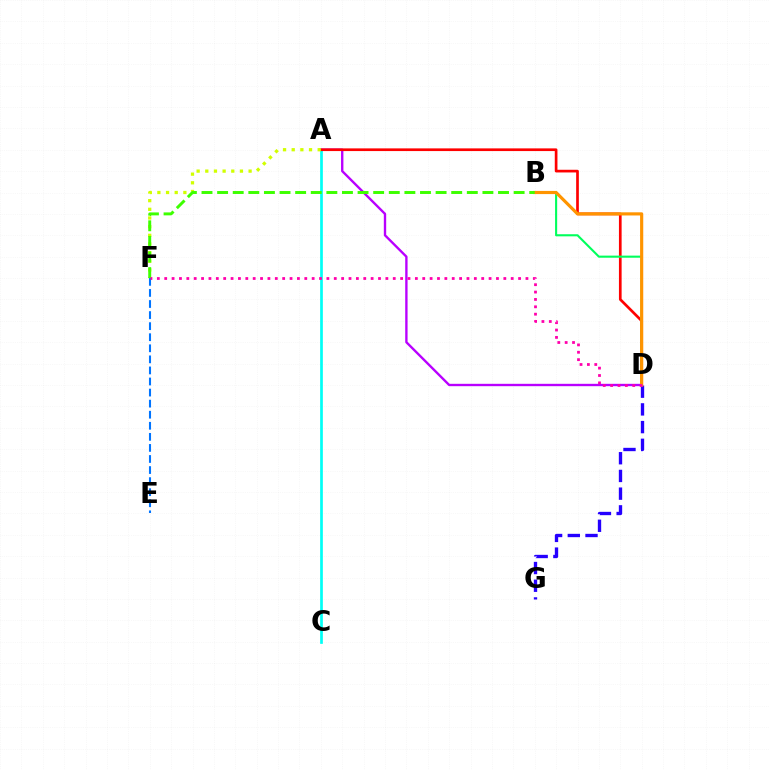{('A', 'D'): [{'color': '#b900ff', 'line_style': 'solid', 'thickness': 1.7}, {'color': '#ff0000', 'line_style': 'solid', 'thickness': 1.93}], ('A', 'C'): [{'color': '#00fff6', 'line_style': 'solid', 'thickness': 1.95}], ('D', 'G'): [{'color': '#2500ff', 'line_style': 'dashed', 'thickness': 2.41}], ('E', 'F'): [{'color': '#0074ff', 'line_style': 'dashed', 'thickness': 1.5}], ('B', 'D'): [{'color': '#00ff5c', 'line_style': 'solid', 'thickness': 1.51}, {'color': '#ff9400', 'line_style': 'solid', 'thickness': 2.28}], ('A', 'F'): [{'color': '#d1ff00', 'line_style': 'dotted', 'thickness': 2.35}], ('B', 'F'): [{'color': '#3dff00', 'line_style': 'dashed', 'thickness': 2.12}], ('D', 'F'): [{'color': '#ff00ac', 'line_style': 'dotted', 'thickness': 2.0}]}